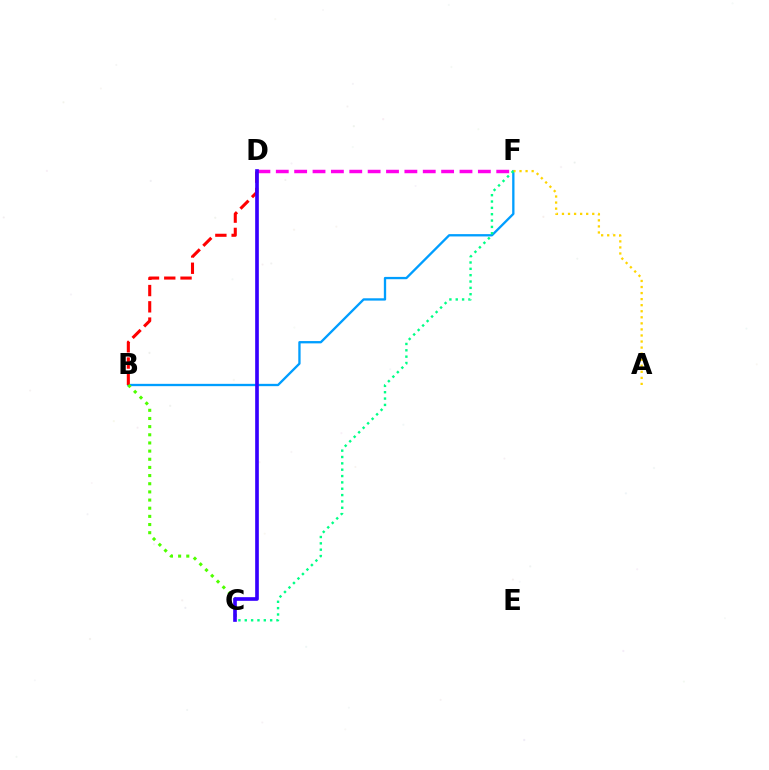{('D', 'F'): [{'color': '#ff00ed', 'line_style': 'dashed', 'thickness': 2.5}], ('B', 'F'): [{'color': '#009eff', 'line_style': 'solid', 'thickness': 1.67}], ('B', 'D'): [{'color': '#ff0000', 'line_style': 'dashed', 'thickness': 2.21}], ('A', 'F'): [{'color': '#ffd500', 'line_style': 'dotted', 'thickness': 1.65}], ('B', 'C'): [{'color': '#4fff00', 'line_style': 'dotted', 'thickness': 2.22}], ('C', 'F'): [{'color': '#00ff86', 'line_style': 'dotted', 'thickness': 1.72}], ('C', 'D'): [{'color': '#3700ff', 'line_style': 'solid', 'thickness': 2.63}]}